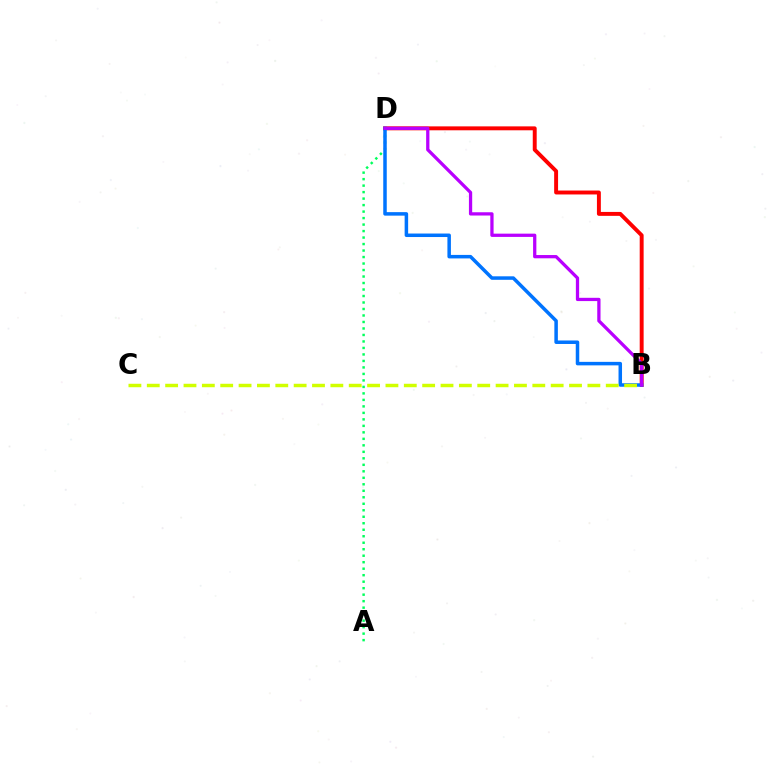{('B', 'D'): [{'color': '#ff0000', 'line_style': 'solid', 'thickness': 2.83}, {'color': '#0074ff', 'line_style': 'solid', 'thickness': 2.52}, {'color': '#b900ff', 'line_style': 'solid', 'thickness': 2.35}], ('A', 'D'): [{'color': '#00ff5c', 'line_style': 'dotted', 'thickness': 1.76}], ('B', 'C'): [{'color': '#d1ff00', 'line_style': 'dashed', 'thickness': 2.49}]}